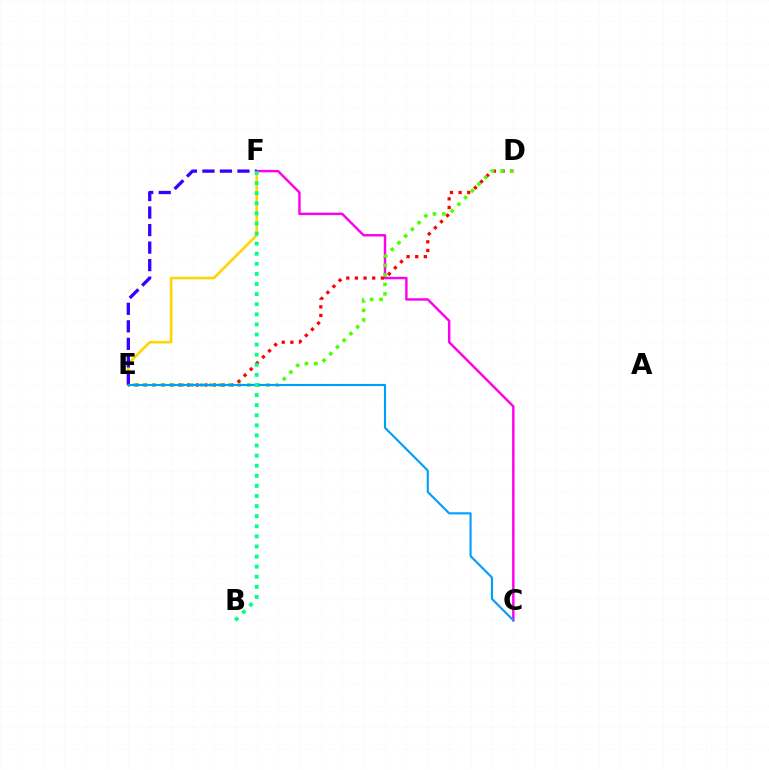{('E', 'F'): [{'color': '#ffd500', 'line_style': 'solid', 'thickness': 1.87}, {'color': '#3700ff', 'line_style': 'dashed', 'thickness': 2.38}], ('C', 'F'): [{'color': '#ff00ed', 'line_style': 'solid', 'thickness': 1.76}], ('D', 'E'): [{'color': '#ff0000', 'line_style': 'dotted', 'thickness': 2.35}, {'color': '#4fff00', 'line_style': 'dotted', 'thickness': 2.58}], ('C', 'E'): [{'color': '#009eff', 'line_style': 'solid', 'thickness': 1.53}], ('B', 'F'): [{'color': '#00ff86', 'line_style': 'dotted', 'thickness': 2.74}]}